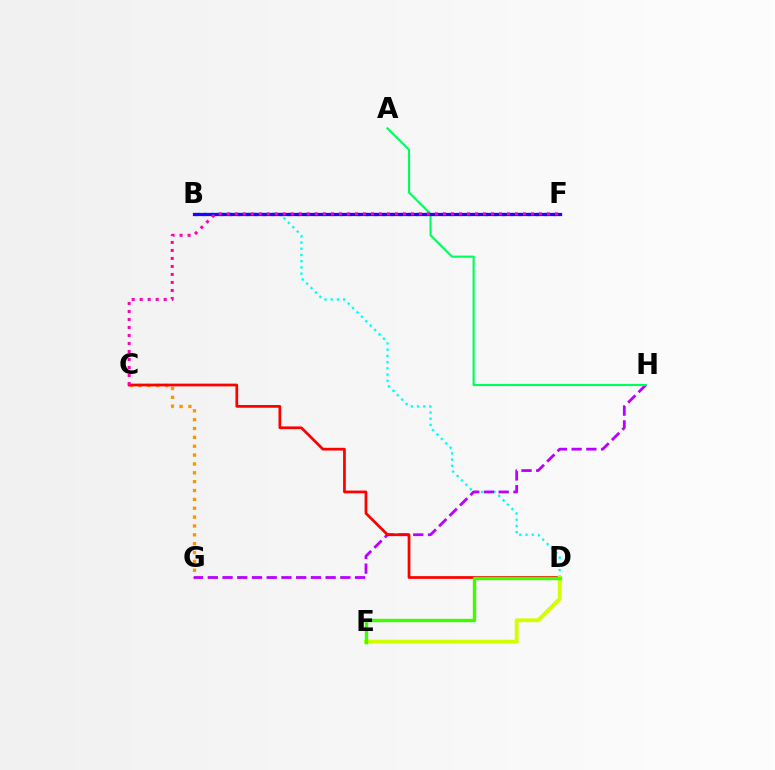{('B', 'D'): [{'color': '#00fff6', 'line_style': 'dotted', 'thickness': 1.69}], ('B', 'F'): [{'color': '#0074ff', 'line_style': 'dotted', 'thickness': 2.32}, {'color': '#2500ff', 'line_style': 'solid', 'thickness': 2.32}], ('C', 'G'): [{'color': '#ff9400', 'line_style': 'dotted', 'thickness': 2.41}], ('G', 'H'): [{'color': '#b900ff', 'line_style': 'dashed', 'thickness': 2.0}], ('A', 'H'): [{'color': '#00ff5c', 'line_style': 'solid', 'thickness': 1.54}], ('C', 'D'): [{'color': '#ff0000', 'line_style': 'solid', 'thickness': 1.97}], ('D', 'E'): [{'color': '#d1ff00', 'line_style': 'solid', 'thickness': 2.79}, {'color': '#3dff00', 'line_style': 'solid', 'thickness': 2.45}], ('C', 'F'): [{'color': '#ff00ac', 'line_style': 'dotted', 'thickness': 2.17}]}